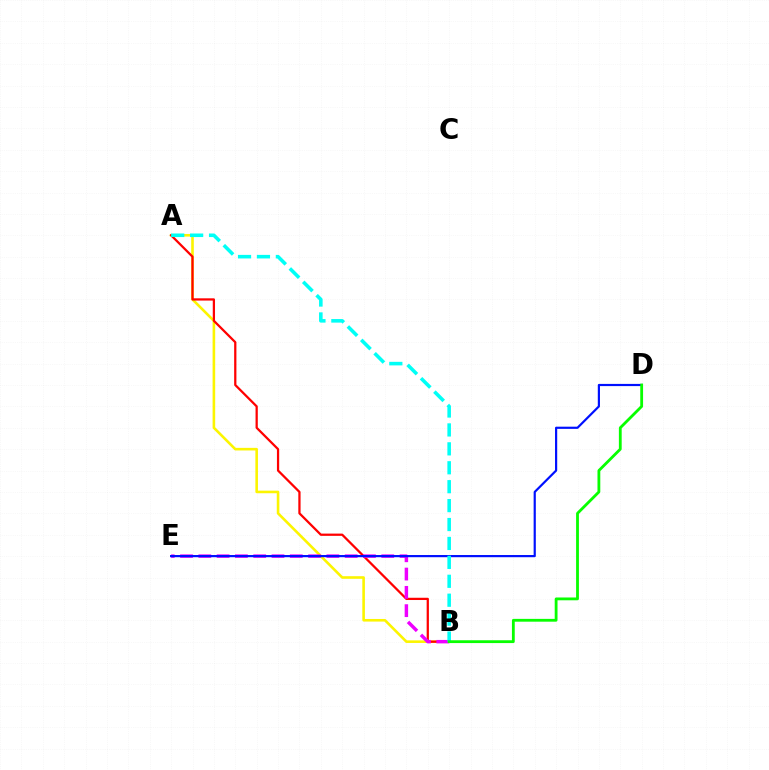{('A', 'B'): [{'color': '#fcf500', 'line_style': 'solid', 'thickness': 1.87}, {'color': '#ff0000', 'line_style': 'solid', 'thickness': 1.62}, {'color': '#00fff6', 'line_style': 'dashed', 'thickness': 2.57}], ('B', 'E'): [{'color': '#ee00ff', 'line_style': 'dashed', 'thickness': 2.49}], ('D', 'E'): [{'color': '#0010ff', 'line_style': 'solid', 'thickness': 1.58}], ('B', 'D'): [{'color': '#08ff00', 'line_style': 'solid', 'thickness': 2.02}]}